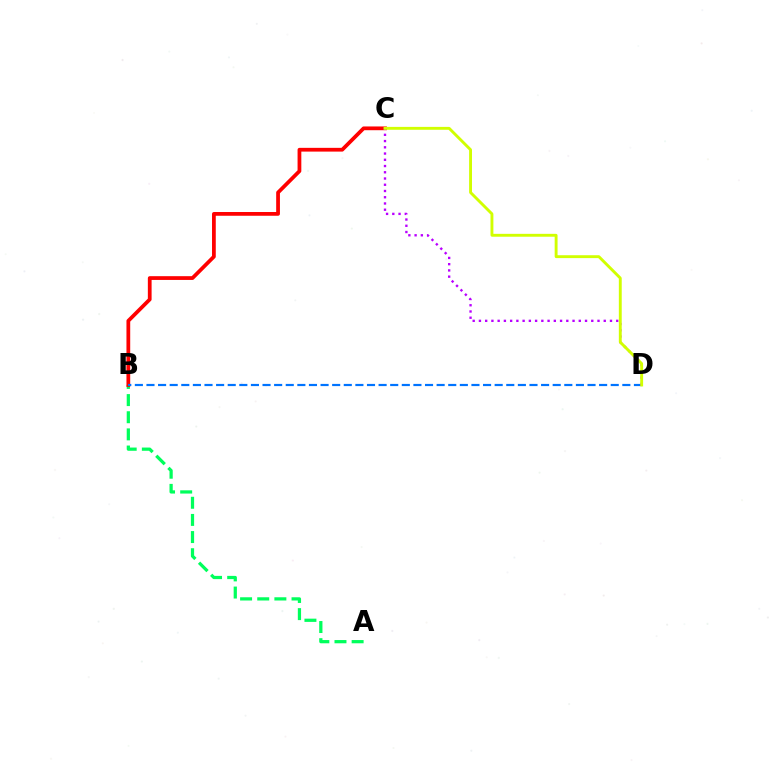{('A', 'B'): [{'color': '#00ff5c', 'line_style': 'dashed', 'thickness': 2.33}], ('B', 'C'): [{'color': '#ff0000', 'line_style': 'solid', 'thickness': 2.7}], ('B', 'D'): [{'color': '#0074ff', 'line_style': 'dashed', 'thickness': 1.58}], ('C', 'D'): [{'color': '#b900ff', 'line_style': 'dotted', 'thickness': 1.7}, {'color': '#d1ff00', 'line_style': 'solid', 'thickness': 2.08}]}